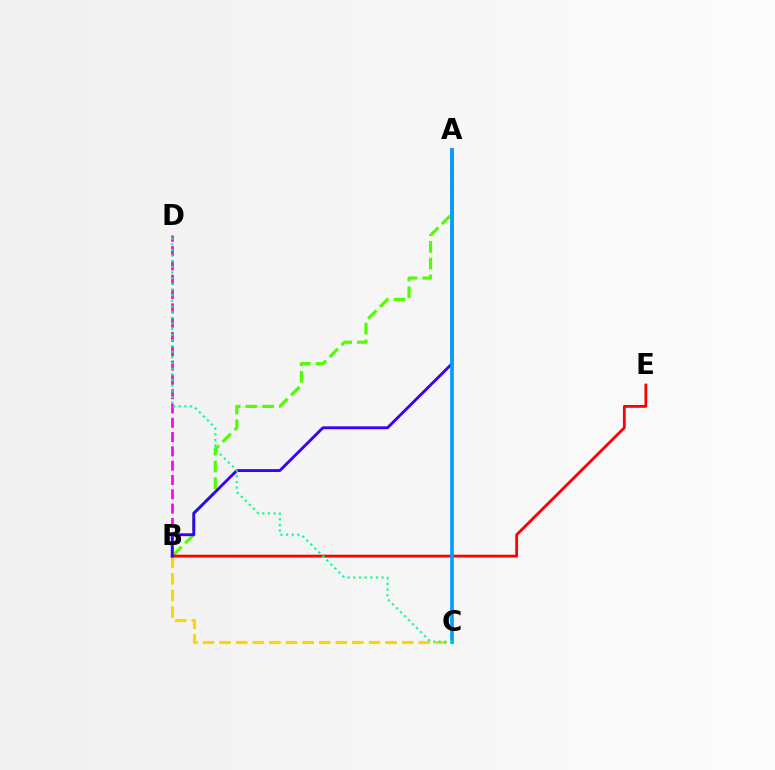{('B', 'D'): [{'color': '#ff00ed', 'line_style': 'dashed', 'thickness': 1.94}], ('A', 'B'): [{'color': '#4fff00', 'line_style': 'dashed', 'thickness': 2.27}, {'color': '#3700ff', 'line_style': 'solid', 'thickness': 2.06}], ('B', 'C'): [{'color': '#ffd500', 'line_style': 'dashed', 'thickness': 2.26}], ('B', 'E'): [{'color': '#ff0000', 'line_style': 'solid', 'thickness': 2.02}], ('A', 'C'): [{'color': '#009eff', 'line_style': 'solid', 'thickness': 2.65}], ('C', 'D'): [{'color': '#00ff86', 'line_style': 'dotted', 'thickness': 1.54}]}